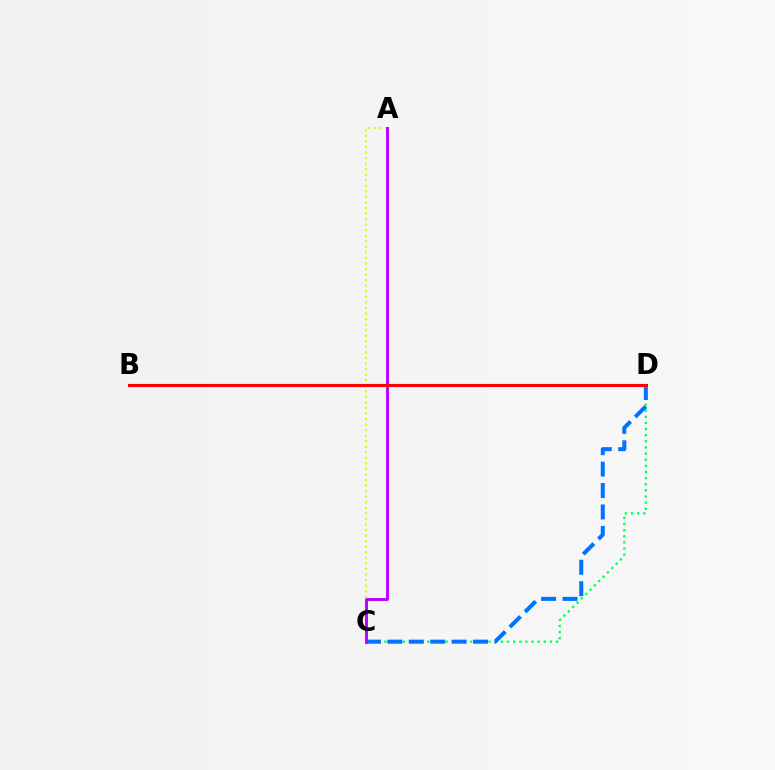{('C', 'D'): [{'color': '#00ff5c', 'line_style': 'dotted', 'thickness': 1.67}, {'color': '#0074ff', 'line_style': 'dashed', 'thickness': 2.91}], ('A', 'C'): [{'color': '#d1ff00', 'line_style': 'dotted', 'thickness': 1.51}, {'color': '#b900ff', 'line_style': 'solid', 'thickness': 2.09}], ('B', 'D'): [{'color': '#ff0000', 'line_style': 'solid', 'thickness': 2.24}]}